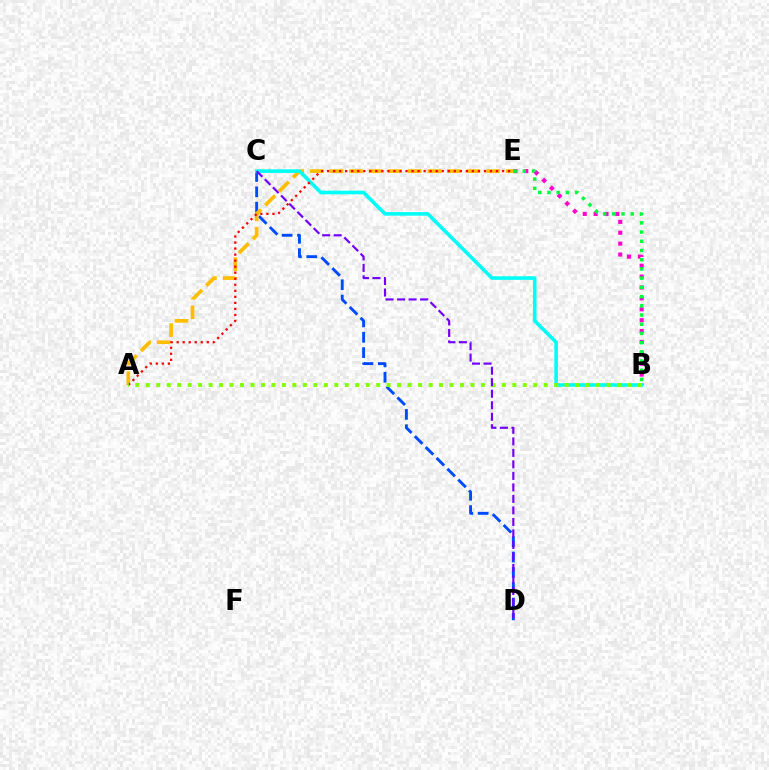{('B', 'E'): [{'color': '#ff00cf', 'line_style': 'dotted', 'thickness': 2.96}, {'color': '#00ff39', 'line_style': 'dotted', 'thickness': 2.5}], ('C', 'D'): [{'color': '#004bff', 'line_style': 'dashed', 'thickness': 2.08}, {'color': '#7200ff', 'line_style': 'dashed', 'thickness': 1.56}], ('A', 'E'): [{'color': '#ffbd00', 'line_style': 'dashed', 'thickness': 2.66}, {'color': '#ff0000', 'line_style': 'dotted', 'thickness': 1.64}], ('B', 'C'): [{'color': '#00fff6', 'line_style': 'solid', 'thickness': 2.59}], ('A', 'B'): [{'color': '#84ff00', 'line_style': 'dotted', 'thickness': 2.85}]}